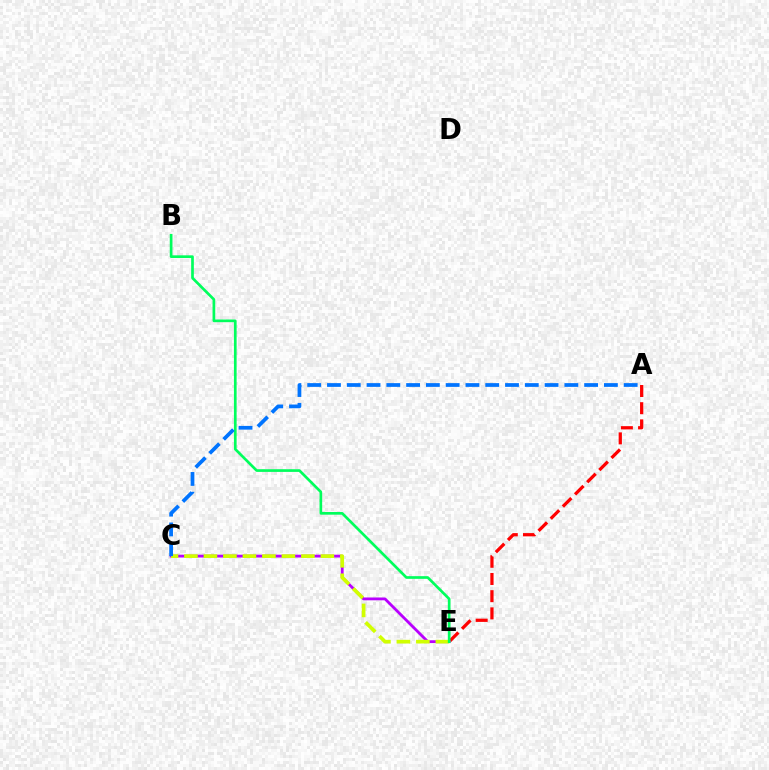{('A', 'E'): [{'color': '#ff0000', 'line_style': 'dashed', 'thickness': 2.34}], ('C', 'E'): [{'color': '#b900ff', 'line_style': 'solid', 'thickness': 2.03}, {'color': '#d1ff00', 'line_style': 'dashed', 'thickness': 2.65}], ('B', 'E'): [{'color': '#00ff5c', 'line_style': 'solid', 'thickness': 1.94}], ('A', 'C'): [{'color': '#0074ff', 'line_style': 'dashed', 'thickness': 2.69}]}